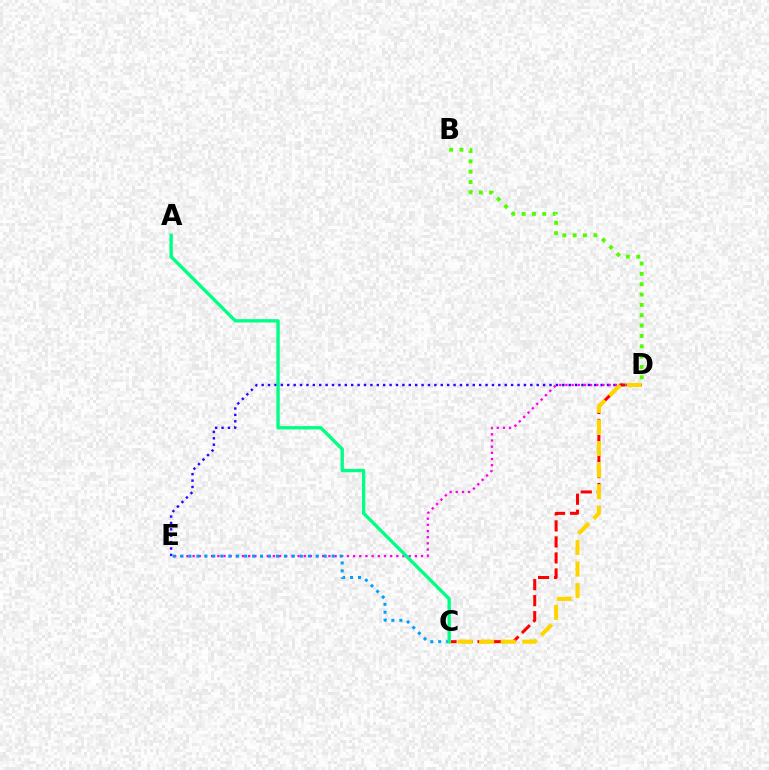{('D', 'E'): [{'color': '#3700ff', 'line_style': 'dotted', 'thickness': 1.74}, {'color': '#ff00ed', 'line_style': 'dotted', 'thickness': 1.68}], ('C', 'D'): [{'color': '#ff0000', 'line_style': 'dashed', 'thickness': 2.18}, {'color': '#ffd500', 'line_style': 'dashed', 'thickness': 2.93}], ('C', 'E'): [{'color': '#009eff', 'line_style': 'dotted', 'thickness': 2.16}], ('B', 'D'): [{'color': '#4fff00', 'line_style': 'dotted', 'thickness': 2.81}], ('A', 'C'): [{'color': '#00ff86', 'line_style': 'solid', 'thickness': 2.41}]}